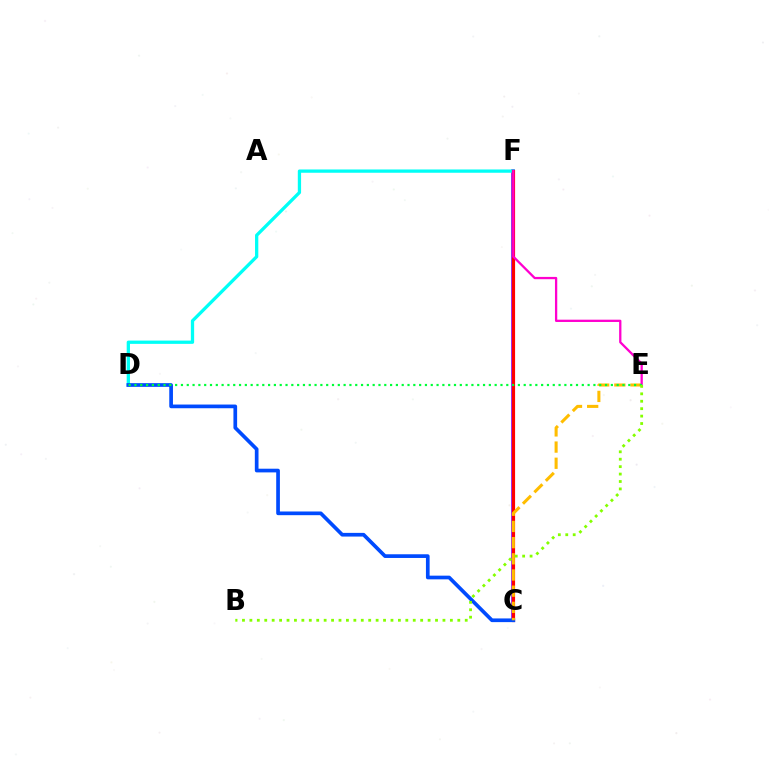{('C', 'F'): [{'color': '#7200ff', 'line_style': 'solid', 'thickness': 2.55}, {'color': '#ff0000', 'line_style': 'solid', 'thickness': 2.28}], ('D', 'F'): [{'color': '#00fff6', 'line_style': 'solid', 'thickness': 2.36}], ('C', 'D'): [{'color': '#004bff', 'line_style': 'solid', 'thickness': 2.66}], ('C', 'E'): [{'color': '#ffbd00', 'line_style': 'dashed', 'thickness': 2.2}], ('E', 'F'): [{'color': '#ff00cf', 'line_style': 'solid', 'thickness': 1.65}], ('D', 'E'): [{'color': '#00ff39', 'line_style': 'dotted', 'thickness': 1.58}], ('B', 'E'): [{'color': '#84ff00', 'line_style': 'dotted', 'thickness': 2.02}]}